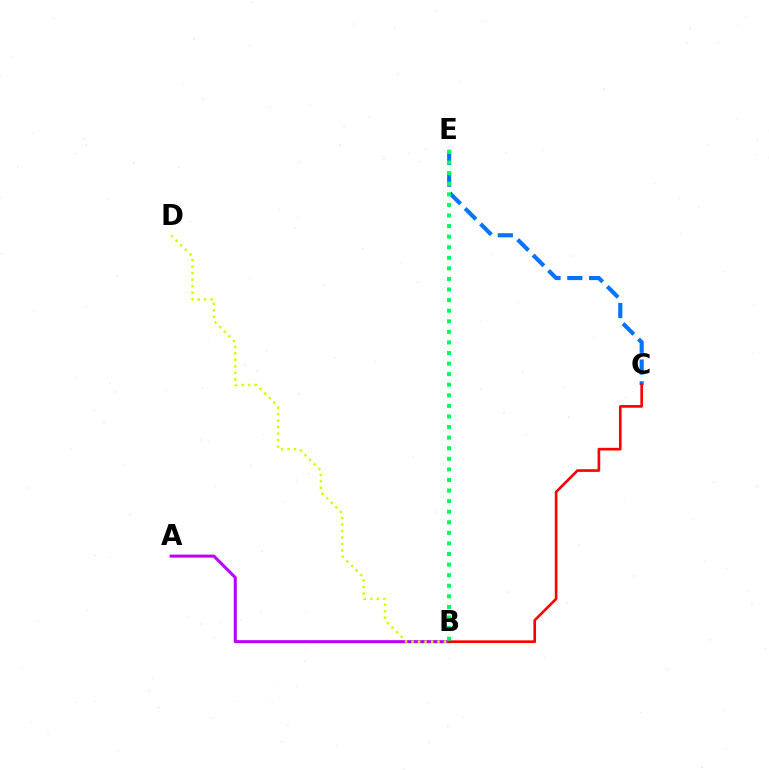{('C', 'E'): [{'color': '#0074ff', 'line_style': 'dashed', 'thickness': 2.96}], ('A', 'B'): [{'color': '#b900ff', 'line_style': 'solid', 'thickness': 2.17}], ('B', 'C'): [{'color': '#ff0000', 'line_style': 'solid', 'thickness': 1.9}], ('B', 'E'): [{'color': '#00ff5c', 'line_style': 'dotted', 'thickness': 2.87}], ('B', 'D'): [{'color': '#d1ff00', 'line_style': 'dotted', 'thickness': 1.77}]}